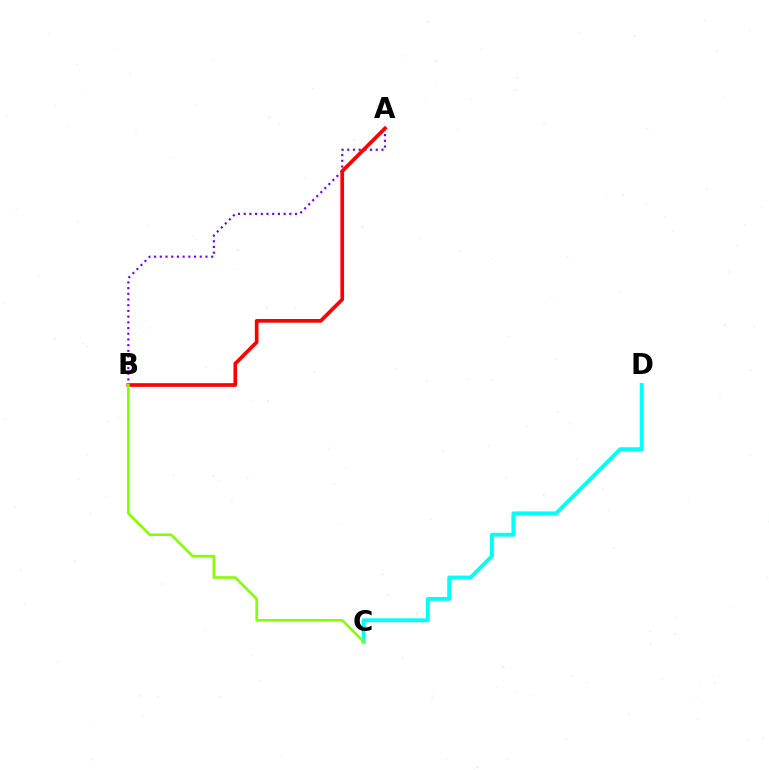{('A', 'B'): [{'color': '#7200ff', 'line_style': 'dotted', 'thickness': 1.55}, {'color': '#ff0000', 'line_style': 'solid', 'thickness': 2.65}], ('C', 'D'): [{'color': '#00fff6', 'line_style': 'solid', 'thickness': 2.79}], ('B', 'C'): [{'color': '#84ff00', 'line_style': 'solid', 'thickness': 1.88}]}